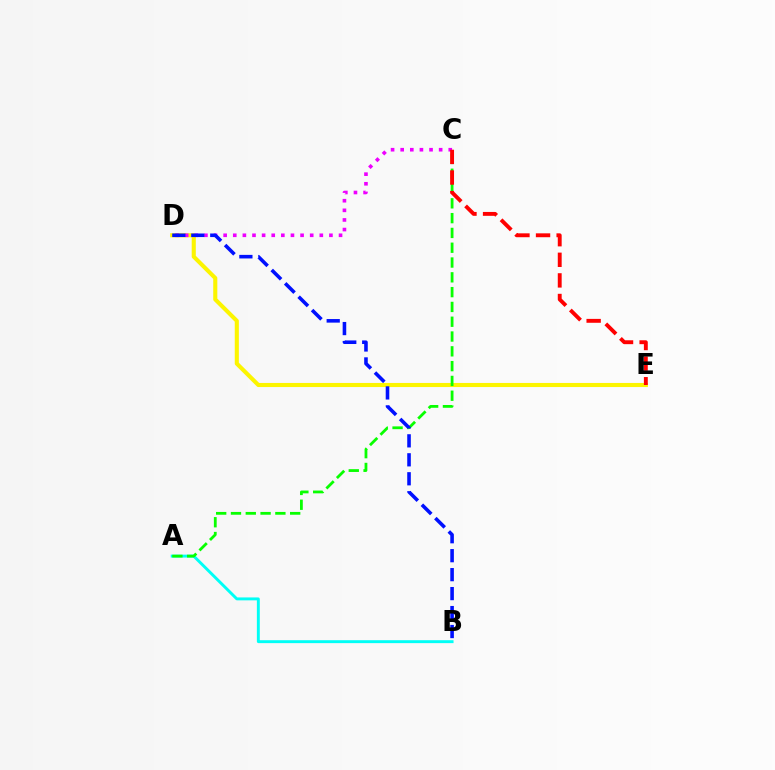{('D', 'E'): [{'color': '#fcf500', 'line_style': 'solid', 'thickness': 2.95}], ('C', 'D'): [{'color': '#ee00ff', 'line_style': 'dotted', 'thickness': 2.61}], ('A', 'B'): [{'color': '#00fff6', 'line_style': 'solid', 'thickness': 2.1}], ('A', 'C'): [{'color': '#08ff00', 'line_style': 'dashed', 'thickness': 2.01}], ('B', 'D'): [{'color': '#0010ff', 'line_style': 'dashed', 'thickness': 2.58}], ('C', 'E'): [{'color': '#ff0000', 'line_style': 'dashed', 'thickness': 2.8}]}